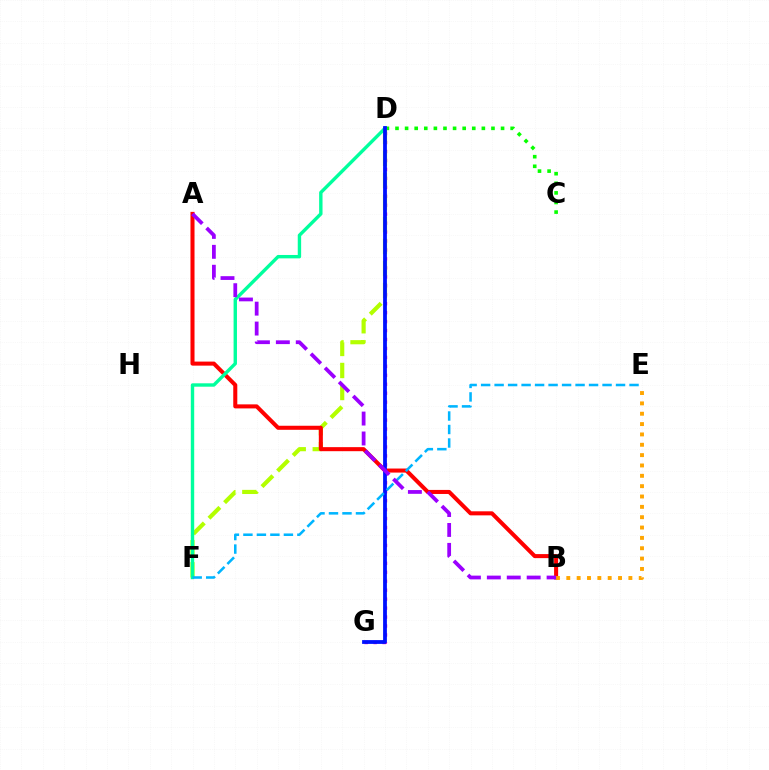{('C', 'D'): [{'color': '#08ff00', 'line_style': 'dotted', 'thickness': 2.61}], ('D', 'G'): [{'color': '#ff00bd', 'line_style': 'dotted', 'thickness': 2.43}, {'color': '#0010ff', 'line_style': 'solid', 'thickness': 2.73}], ('D', 'F'): [{'color': '#b3ff00', 'line_style': 'dashed', 'thickness': 2.99}, {'color': '#00ff9d', 'line_style': 'solid', 'thickness': 2.44}], ('A', 'B'): [{'color': '#ff0000', 'line_style': 'solid', 'thickness': 2.91}, {'color': '#9b00ff', 'line_style': 'dashed', 'thickness': 2.71}], ('E', 'F'): [{'color': '#00b5ff', 'line_style': 'dashed', 'thickness': 1.83}], ('B', 'E'): [{'color': '#ffa500', 'line_style': 'dotted', 'thickness': 2.81}]}